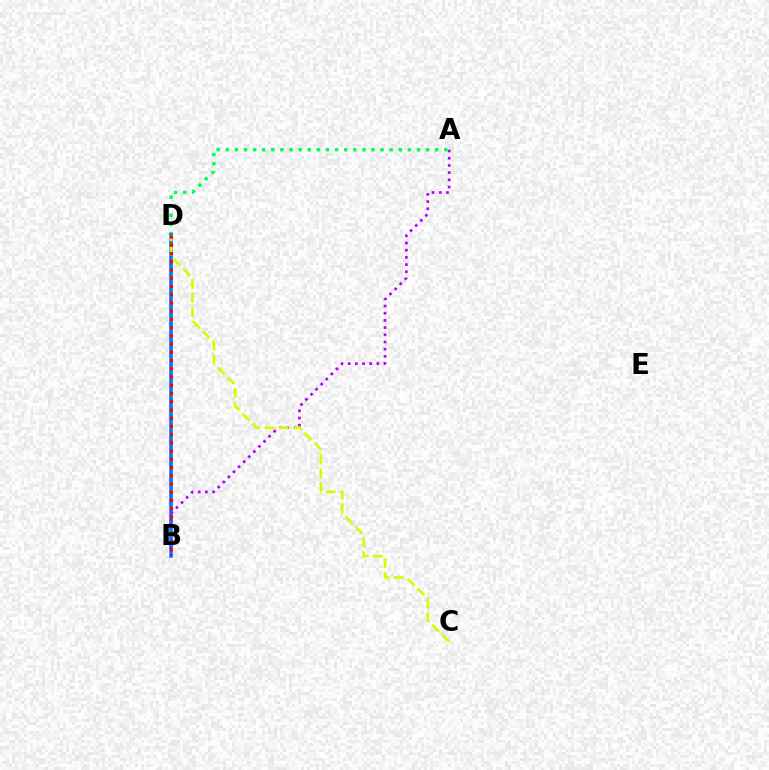{('A', 'D'): [{'color': '#00ff5c', 'line_style': 'dotted', 'thickness': 2.47}], ('B', 'D'): [{'color': '#0074ff', 'line_style': 'solid', 'thickness': 2.55}, {'color': '#ff0000', 'line_style': 'dotted', 'thickness': 2.24}], ('A', 'B'): [{'color': '#b900ff', 'line_style': 'dotted', 'thickness': 1.95}], ('C', 'D'): [{'color': '#d1ff00', 'line_style': 'dashed', 'thickness': 1.92}]}